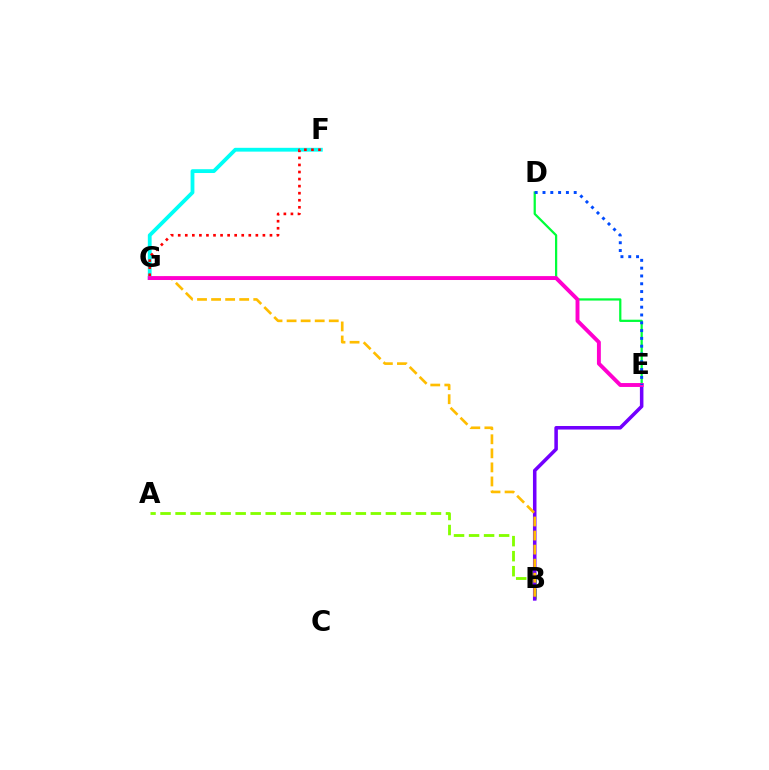{('A', 'B'): [{'color': '#84ff00', 'line_style': 'dashed', 'thickness': 2.04}], ('B', 'E'): [{'color': '#7200ff', 'line_style': 'solid', 'thickness': 2.55}], ('B', 'G'): [{'color': '#ffbd00', 'line_style': 'dashed', 'thickness': 1.91}], ('D', 'E'): [{'color': '#00ff39', 'line_style': 'solid', 'thickness': 1.62}, {'color': '#004bff', 'line_style': 'dotted', 'thickness': 2.12}], ('F', 'G'): [{'color': '#00fff6', 'line_style': 'solid', 'thickness': 2.74}, {'color': '#ff0000', 'line_style': 'dotted', 'thickness': 1.92}], ('E', 'G'): [{'color': '#ff00cf', 'line_style': 'solid', 'thickness': 2.81}]}